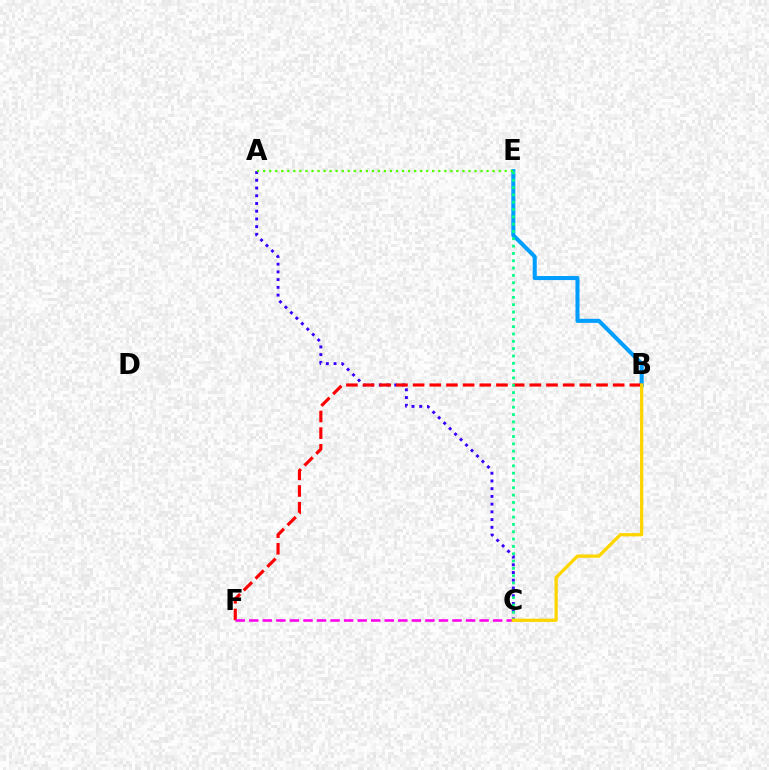{('A', 'C'): [{'color': '#3700ff', 'line_style': 'dotted', 'thickness': 2.1}], ('B', 'E'): [{'color': '#009eff', 'line_style': 'solid', 'thickness': 2.92}], ('B', 'F'): [{'color': '#ff0000', 'line_style': 'dashed', 'thickness': 2.27}], ('C', 'F'): [{'color': '#ff00ed', 'line_style': 'dashed', 'thickness': 1.84}], ('A', 'E'): [{'color': '#4fff00', 'line_style': 'dotted', 'thickness': 1.64}], ('C', 'E'): [{'color': '#00ff86', 'line_style': 'dotted', 'thickness': 1.99}], ('B', 'C'): [{'color': '#ffd500', 'line_style': 'solid', 'thickness': 2.36}]}